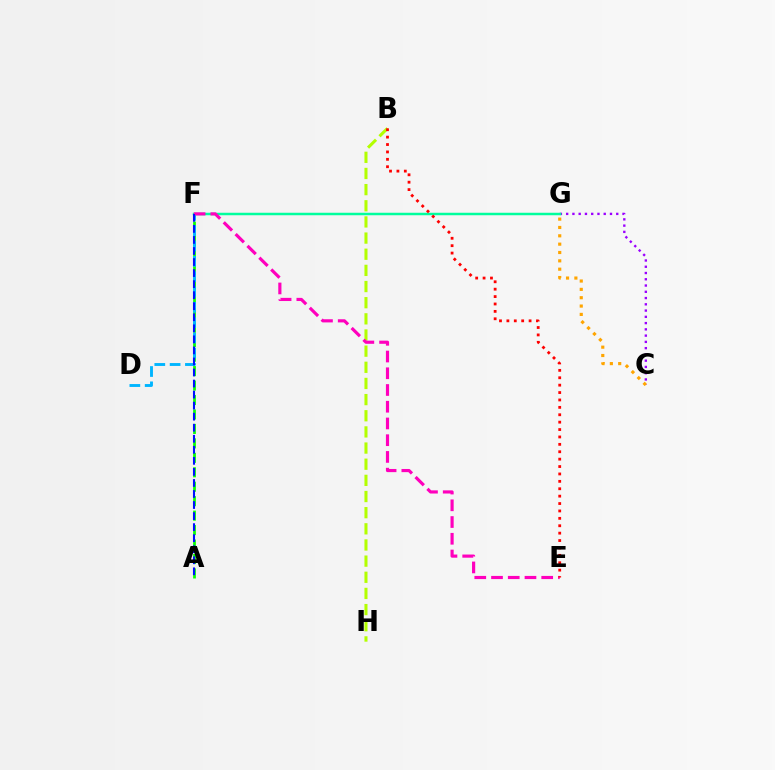{('B', 'H'): [{'color': '#b3ff00', 'line_style': 'dashed', 'thickness': 2.19}], ('A', 'F'): [{'color': '#08ff00', 'line_style': 'dashed', 'thickness': 1.96}, {'color': '#0010ff', 'line_style': 'dashed', 'thickness': 1.5}], ('D', 'F'): [{'color': '#00b5ff', 'line_style': 'dashed', 'thickness': 2.08}], ('C', 'G'): [{'color': '#9b00ff', 'line_style': 'dotted', 'thickness': 1.7}, {'color': '#ffa500', 'line_style': 'dotted', 'thickness': 2.27}], ('F', 'G'): [{'color': '#00ff9d', 'line_style': 'solid', 'thickness': 1.79}], ('E', 'F'): [{'color': '#ff00bd', 'line_style': 'dashed', 'thickness': 2.27}], ('B', 'E'): [{'color': '#ff0000', 'line_style': 'dotted', 'thickness': 2.01}]}